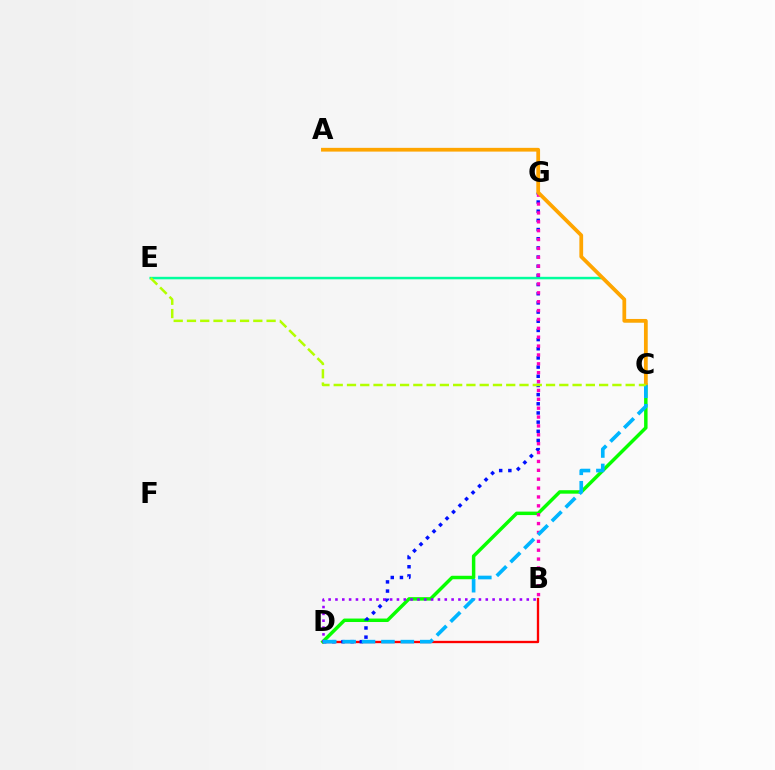{('B', 'D'): [{'color': '#ff0000', 'line_style': 'solid', 'thickness': 1.68}, {'color': '#9b00ff', 'line_style': 'dotted', 'thickness': 1.86}], ('C', 'D'): [{'color': '#08ff00', 'line_style': 'solid', 'thickness': 2.5}, {'color': '#00b5ff', 'line_style': 'dashed', 'thickness': 2.64}], ('C', 'E'): [{'color': '#00ff9d', 'line_style': 'solid', 'thickness': 1.79}, {'color': '#b3ff00', 'line_style': 'dashed', 'thickness': 1.8}], ('D', 'G'): [{'color': '#0010ff', 'line_style': 'dotted', 'thickness': 2.49}], ('B', 'G'): [{'color': '#ff00bd', 'line_style': 'dotted', 'thickness': 2.41}], ('A', 'C'): [{'color': '#ffa500', 'line_style': 'solid', 'thickness': 2.7}]}